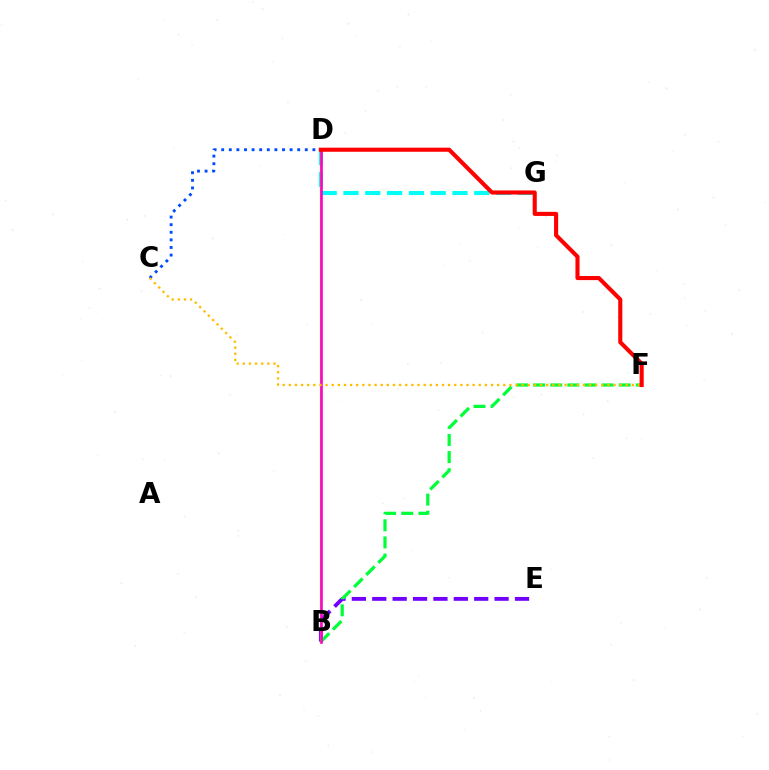{('B', 'E'): [{'color': '#7200ff', 'line_style': 'dashed', 'thickness': 2.77}], ('B', 'F'): [{'color': '#00ff39', 'line_style': 'dashed', 'thickness': 2.33}], ('D', 'G'): [{'color': '#00fff6', 'line_style': 'dashed', 'thickness': 2.96}], ('C', 'D'): [{'color': '#004bff', 'line_style': 'dotted', 'thickness': 2.06}], ('B', 'D'): [{'color': '#84ff00', 'line_style': 'solid', 'thickness': 1.6}, {'color': '#ff00cf', 'line_style': 'solid', 'thickness': 1.89}], ('C', 'F'): [{'color': '#ffbd00', 'line_style': 'dotted', 'thickness': 1.66}], ('D', 'F'): [{'color': '#ff0000', 'line_style': 'solid', 'thickness': 2.95}]}